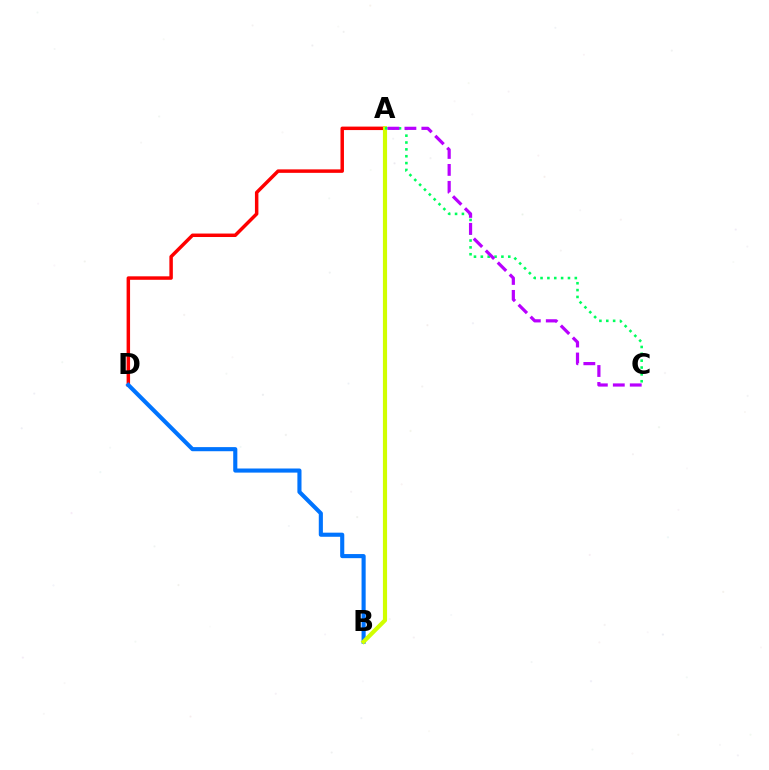{('A', 'D'): [{'color': '#ff0000', 'line_style': 'solid', 'thickness': 2.5}], ('B', 'D'): [{'color': '#0074ff', 'line_style': 'solid', 'thickness': 2.96}], ('A', 'B'): [{'color': '#d1ff00', 'line_style': 'solid', 'thickness': 2.99}], ('A', 'C'): [{'color': '#00ff5c', 'line_style': 'dotted', 'thickness': 1.86}, {'color': '#b900ff', 'line_style': 'dashed', 'thickness': 2.3}]}